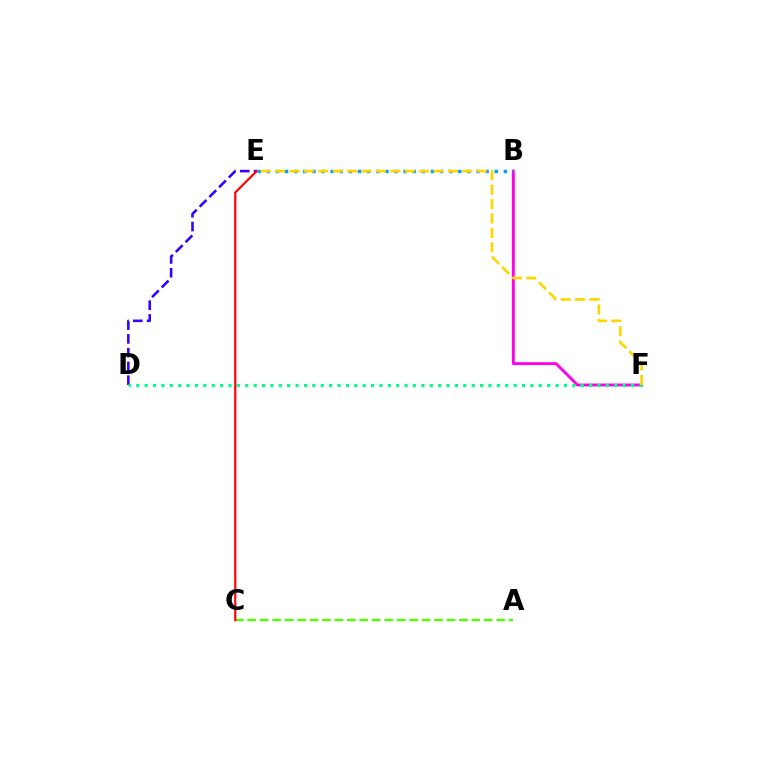{('B', 'F'): [{'color': '#ff00ed', 'line_style': 'solid', 'thickness': 2.08}], ('A', 'C'): [{'color': '#4fff00', 'line_style': 'dashed', 'thickness': 1.69}], ('D', 'E'): [{'color': '#3700ff', 'line_style': 'dashed', 'thickness': 1.87}], ('D', 'F'): [{'color': '#00ff86', 'line_style': 'dotted', 'thickness': 2.28}], ('C', 'E'): [{'color': '#ff0000', 'line_style': 'solid', 'thickness': 1.56}], ('B', 'E'): [{'color': '#009eff', 'line_style': 'dotted', 'thickness': 2.48}], ('E', 'F'): [{'color': '#ffd500', 'line_style': 'dashed', 'thickness': 1.96}]}